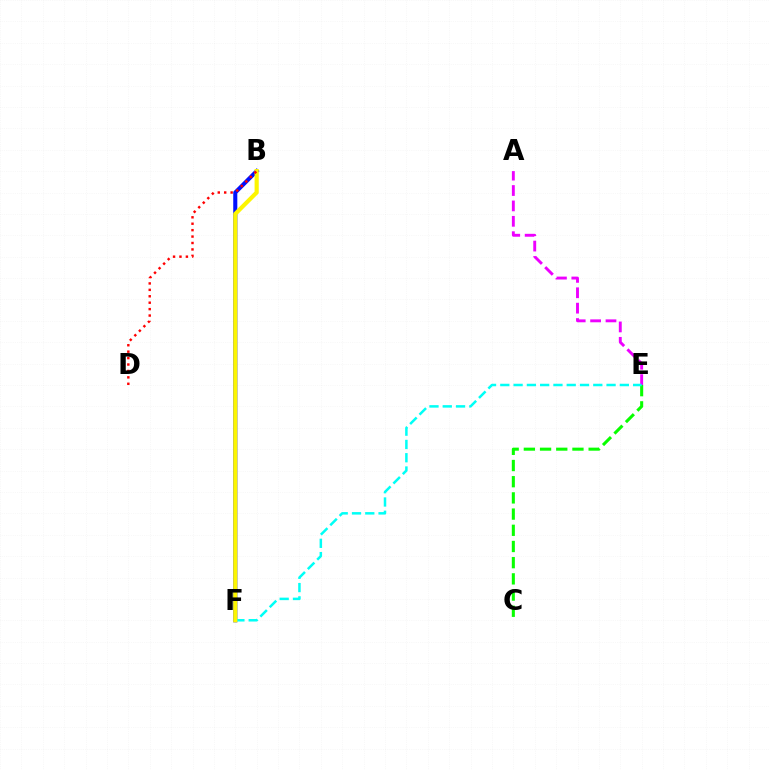{('C', 'E'): [{'color': '#08ff00', 'line_style': 'dashed', 'thickness': 2.2}], ('A', 'E'): [{'color': '#ee00ff', 'line_style': 'dashed', 'thickness': 2.09}], ('B', 'F'): [{'color': '#0010ff', 'line_style': 'solid', 'thickness': 2.93}, {'color': '#fcf500', 'line_style': 'solid', 'thickness': 2.99}], ('E', 'F'): [{'color': '#00fff6', 'line_style': 'dashed', 'thickness': 1.8}], ('B', 'D'): [{'color': '#ff0000', 'line_style': 'dotted', 'thickness': 1.75}]}